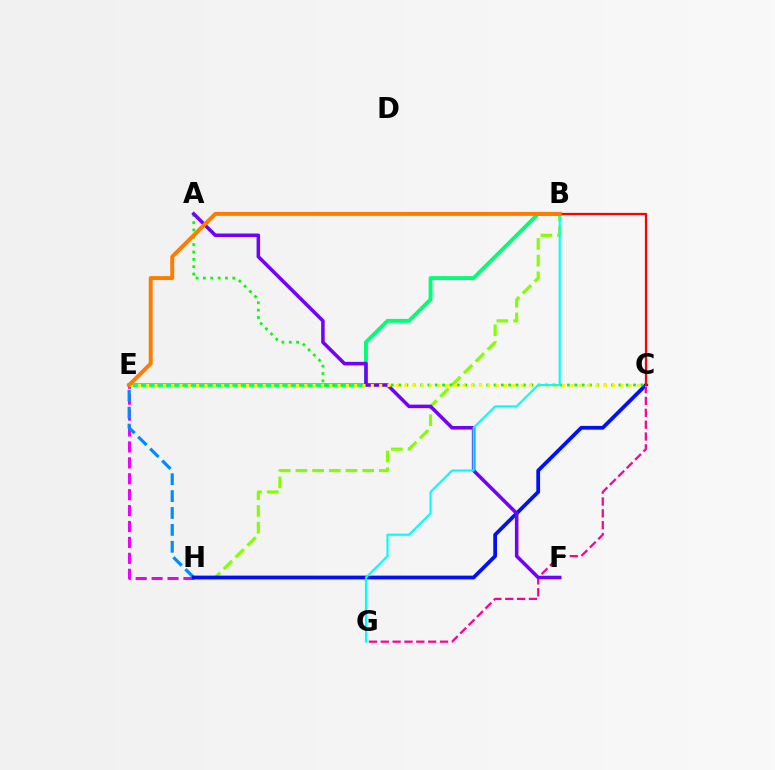{('B', 'E'): [{'color': '#00ff74', 'line_style': 'solid', 'thickness': 2.8}, {'color': '#ff7c00', 'line_style': 'solid', 'thickness': 2.85}], ('B', 'H'): [{'color': '#84ff00', 'line_style': 'dashed', 'thickness': 2.27}], ('E', 'H'): [{'color': '#ee00ff', 'line_style': 'dashed', 'thickness': 2.16}, {'color': '#008cff', 'line_style': 'dashed', 'thickness': 2.29}], ('C', 'H'): [{'color': '#0010ff', 'line_style': 'solid', 'thickness': 2.71}], ('A', 'C'): [{'color': '#08ff00', 'line_style': 'dotted', 'thickness': 2.0}], ('C', 'G'): [{'color': '#ff0094', 'line_style': 'dashed', 'thickness': 1.61}], ('A', 'F'): [{'color': '#7200ff', 'line_style': 'solid', 'thickness': 2.54}], ('C', 'E'): [{'color': '#fcf500', 'line_style': 'dotted', 'thickness': 2.26}], ('B', 'G'): [{'color': '#00fff6', 'line_style': 'solid', 'thickness': 1.54}], ('B', 'C'): [{'color': '#ff0000', 'line_style': 'solid', 'thickness': 1.63}]}